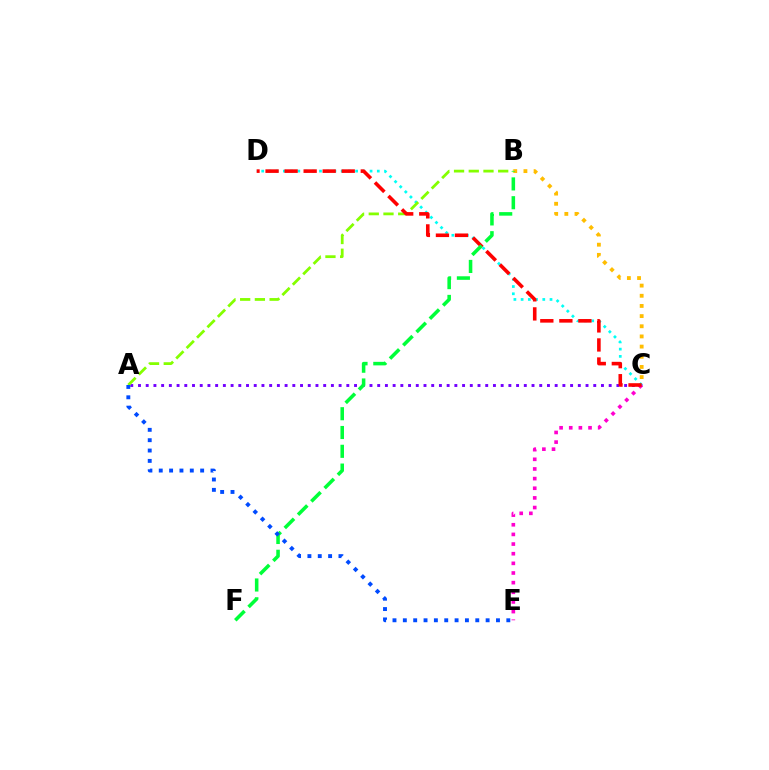{('A', 'C'): [{'color': '#7200ff', 'line_style': 'dotted', 'thickness': 2.1}], ('C', 'D'): [{'color': '#00fff6', 'line_style': 'dotted', 'thickness': 1.96}, {'color': '#ff0000', 'line_style': 'dashed', 'thickness': 2.59}], ('C', 'E'): [{'color': '#ff00cf', 'line_style': 'dotted', 'thickness': 2.62}], ('B', 'C'): [{'color': '#ffbd00', 'line_style': 'dotted', 'thickness': 2.76}], ('A', 'B'): [{'color': '#84ff00', 'line_style': 'dashed', 'thickness': 2.0}], ('B', 'F'): [{'color': '#00ff39', 'line_style': 'dashed', 'thickness': 2.55}], ('A', 'E'): [{'color': '#004bff', 'line_style': 'dotted', 'thickness': 2.81}]}